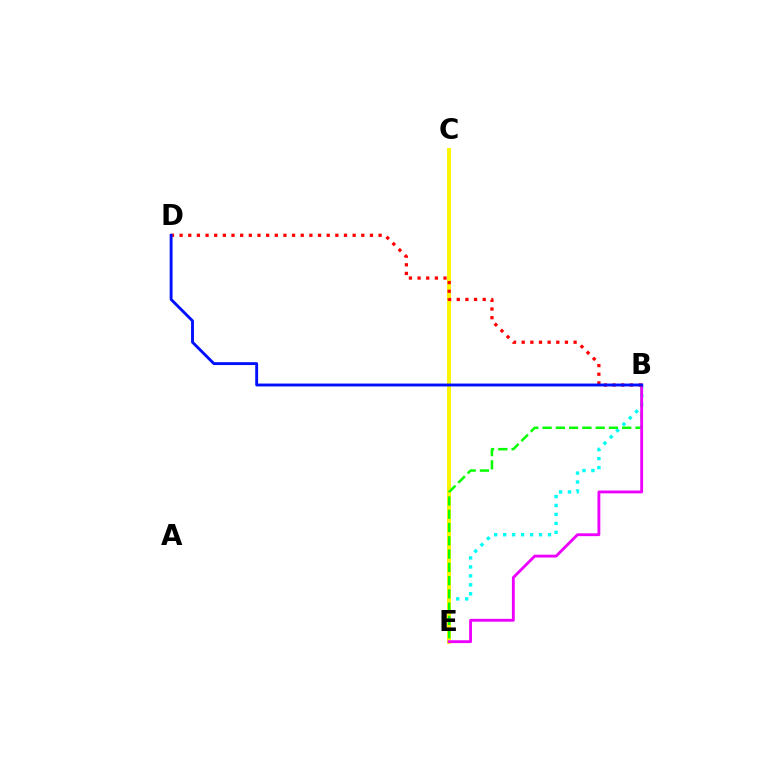{('B', 'E'): [{'color': '#00fff6', 'line_style': 'dotted', 'thickness': 2.44}, {'color': '#08ff00', 'line_style': 'dashed', 'thickness': 1.8}, {'color': '#ee00ff', 'line_style': 'solid', 'thickness': 2.05}], ('C', 'E'): [{'color': '#fcf500', 'line_style': 'solid', 'thickness': 2.84}], ('B', 'D'): [{'color': '#ff0000', 'line_style': 'dotted', 'thickness': 2.35}, {'color': '#0010ff', 'line_style': 'solid', 'thickness': 2.07}]}